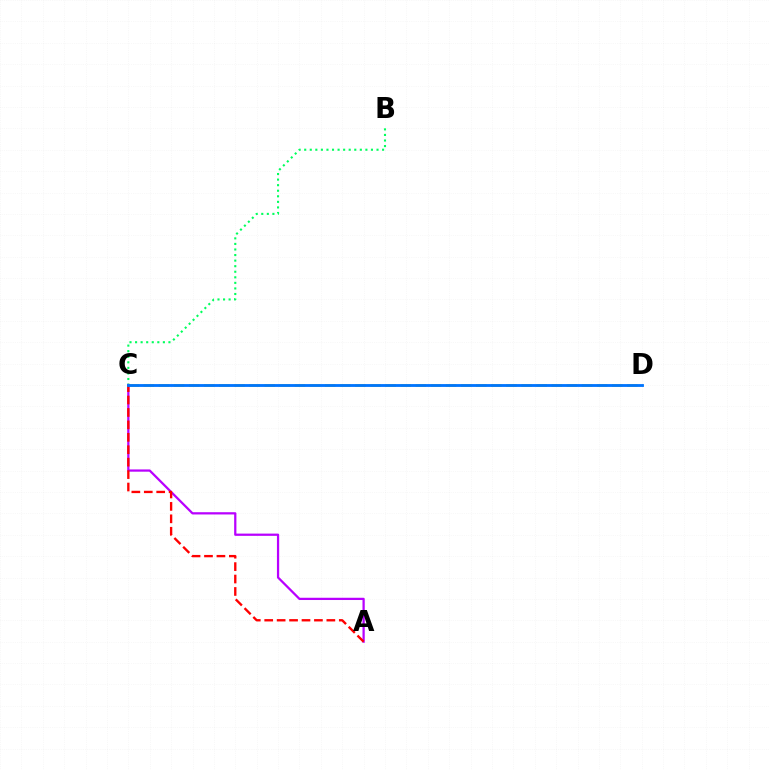{('C', 'D'): [{'color': '#d1ff00', 'line_style': 'dashed', 'thickness': 2.05}, {'color': '#0074ff', 'line_style': 'solid', 'thickness': 2.04}], ('B', 'C'): [{'color': '#00ff5c', 'line_style': 'dotted', 'thickness': 1.51}], ('A', 'C'): [{'color': '#b900ff', 'line_style': 'solid', 'thickness': 1.62}, {'color': '#ff0000', 'line_style': 'dashed', 'thickness': 1.69}]}